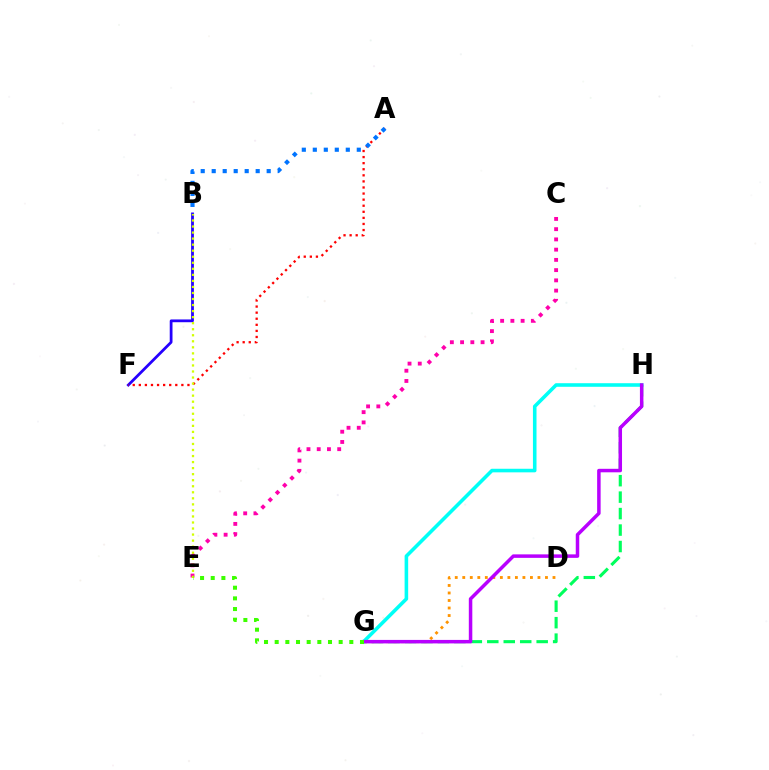{('G', 'H'): [{'color': '#00ff5c', 'line_style': 'dashed', 'thickness': 2.24}, {'color': '#00fff6', 'line_style': 'solid', 'thickness': 2.58}, {'color': '#b900ff', 'line_style': 'solid', 'thickness': 2.52}], ('D', 'G'): [{'color': '#ff9400', 'line_style': 'dotted', 'thickness': 2.04}], ('C', 'E'): [{'color': '#ff00ac', 'line_style': 'dotted', 'thickness': 2.78}], ('B', 'F'): [{'color': '#2500ff', 'line_style': 'solid', 'thickness': 2.0}], ('A', 'F'): [{'color': '#ff0000', 'line_style': 'dotted', 'thickness': 1.65}], ('A', 'B'): [{'color': '#0074ff', 'line_style': 'dotted', 'thickness': 2.99}], ('B', 'E'): [{'color': '#d1ff00', 'line_style': 'dotted', 'thickness': 1.64}], ('E', 'G'): [{'color': '#3dff00', 'line_style': 'dotted', 'thickness': 2.9}]}